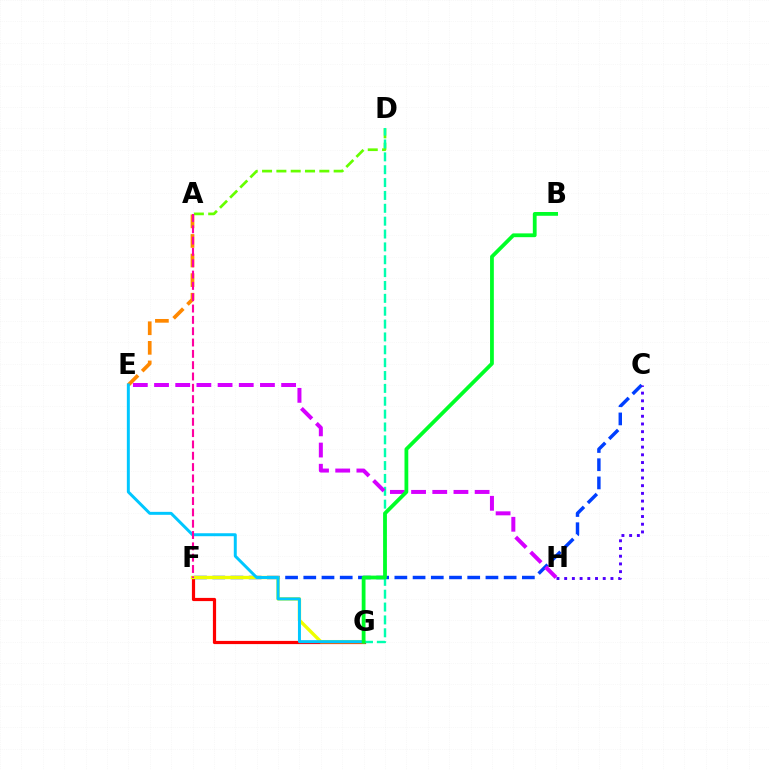{('F', 'G'): [{'color': '#ff0000', 'line_style': 'solid', 'thickness': 2.3}, {'color': '#eeff00', 'line_style': 'solid', 'thickness': 2.42}], ('C', 'F'): [{'color': '#003fff', 'line_style': 'dashed', 'thickness': 2.47}], ('C', 'H'): [{'color': '#4f00ff', 'line_style': 'dotted', 'thickness': 2.1}], ('A', 'D'): [{'color': '#66ff00', 'line_style': 'dashed', 'thickness': 1.95}], ('A', 'E'): [{'color': '#ff8800', 'line_style': 'dashed', 'thickness': 2.66}], ('D', 'G'): [{'color': '#00ffaf', 'line_style': 'dashed', 'thickness': 1.75}], ('E', 'H'): [{'color': '#d600ff', 'line_style': 'dashed', 'thickness': 2.88}], ('E', 'G'): [{'color': '#00c7ff', 'line_style': 'solid', 'thickness': 2.14}], ('B', 'G'): [{'color': '#00ff27', 'line_style': 'solid', 'thickness': 2.73}], ('A', 'F'): [{'color': '#ff00a0', 'line_style': 'dashed', 'thickness': 1.54}]}